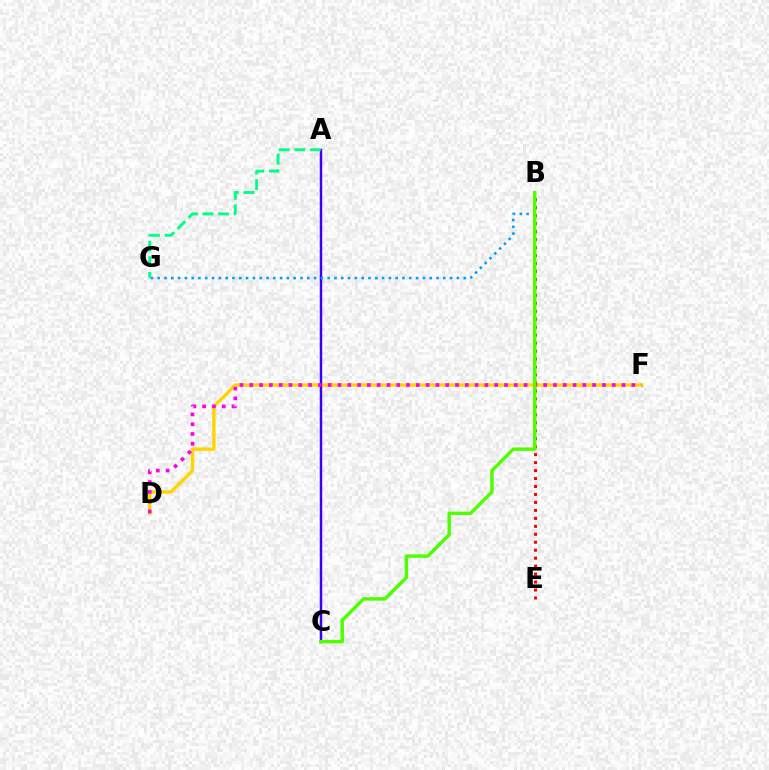{('D', 'F'): [{'color': '#ffd500', 'line_style': 'solid', 'thickness': 2.43}, {'color': '#ff00ed', 'line_style': 'dotted', 'thickness': 2.66}], ('A', 'C'): [{'color': '#3700ff', 'line_style': 'solid', 'thickness': 1.76}], ('B', 'G'): [{'color': '#009eff', 'line_style': 'dotted', 'thickness': 1.85}], ('B', 'E'): [{'color': '#ff0000', 'line_style': 'dotted', 'thickness': 2.16}], ('A', 'G'): [{'color': '#00ff86', 'line_style': 'dashed', 'thickness': 2.12}], ('B', 'C'): [{'color': '#4fff00', 'line_style': 'solid', 'thickness': 2.49}]}